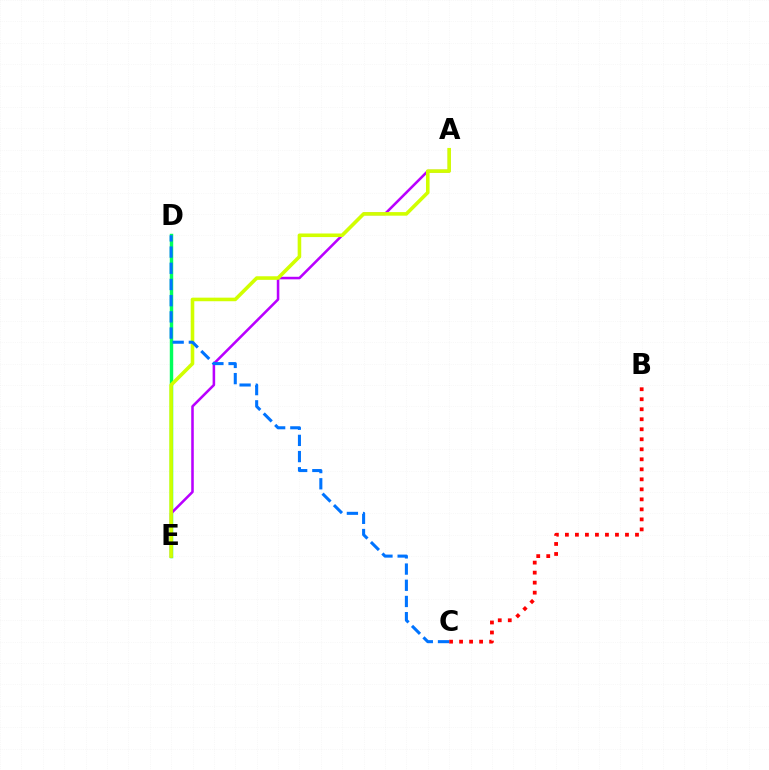{('D', 'E'): [{'color': '#00ff5c', 'line_style': 'solid', 'thickness': 2.47}], ('A', 'E'): [{'color': '#b900ff', 'line_style': 'solid', 'thickness': 1.83}, {'color': '#d1ff00', 'line_style': 'solid', 'thickness': 2.58}], ('B', 'C'): [{'color': '#ff0000', 'line_style': 'dotted', 'thickness': 2.72}], ('C', 'D'): [{'color': '#0074ff', 'line_style': 'dashed', 'thickness': 2.2}]}